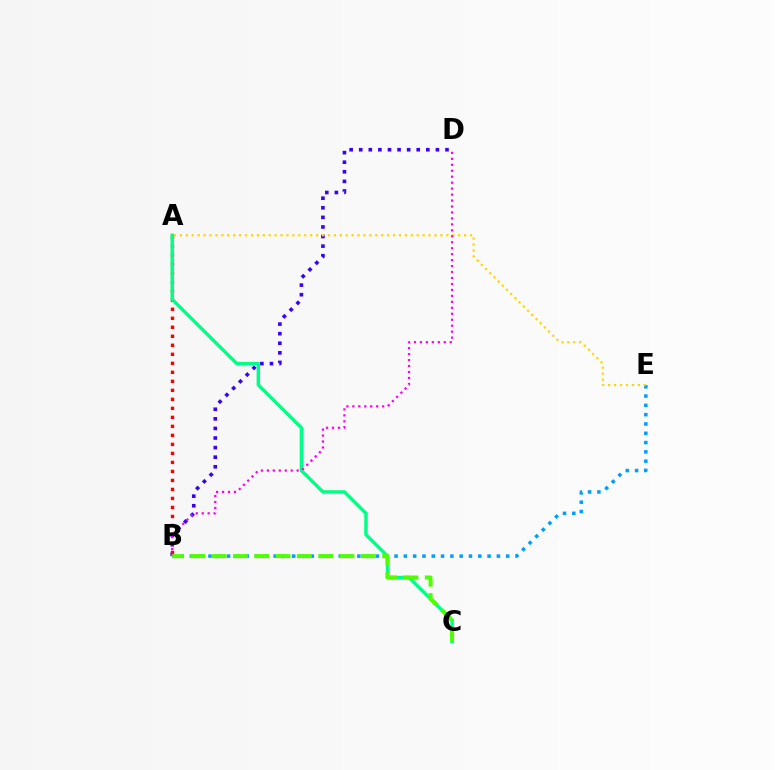{('B', 'D'): [{'color': '#3700ff', 'line_style': 'dotted', 'thickness': 2.6}, {'color': '#ff00ed', 'line_style': 'dotted', 'thickness': 1.62}], ('A', 'B'): [{'color': '#ff0000', 'line_style': 'dotted', 'thickness': 2.45}], ('B', 'E'): [{'color': '#009eff', 'line_style': 'dotted', 'thickness': 2.53}], ('A', 'E'): [{'color': '#ffd500', 'line_style': 'dotted', 'thickness': 1.61}], ('A', 'C'): [{'color': '#00ff86', 'line_style': 'solid', 'thickness': 2.49}], ('B', 'C'): [{'color': '#4fff00', 'line_style': 'dashed', 'thickness': 2.9}]}